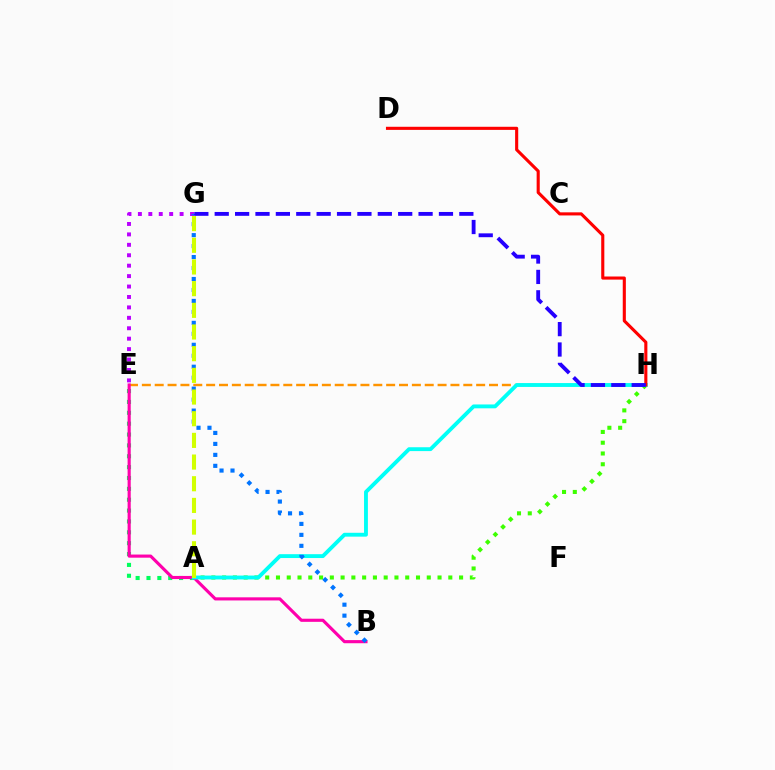{('E', 'H'): [{'color': '#ff9400', 'line_style': 'dashed', 'thickness': 1.75}], ('A', 'E'): [{'color': '#00ff5c', 'line_style': 'dotted', 'thickness': 2.95}], ('A', 'H'): [{'color': '#3dff00', 'line_style': 'dotted', 'thickness': 2.93}, {'color': '#00fff6', 'line_style': 'solid', 'thickness': 2.78}], ('B', 'E'): [{'color': '#ff00ac', 'line_style': 'solid', 'thickness': 2.25}], ('E', 'G'): [{'color': '#b900ff', 'line_style': 'dotted', 'thickness': 2.83}], ('D', 'H'): [{'color': '#ff0000', 'line_style': 'solid', 'thickness': 2.23}], ('B', 'G'): [{'color': '#0074ff', 'line_style': 'dotted', 'thickness': 2.98}], ('A', 'G'): [{'color': '#d1ff00', 'line_style': 'dashed', 'thickness': 2.94}], ('G', 'H'): [{'color': '#2500ff', 'line_style': 'dashed', 'thickness': 2.77}]}